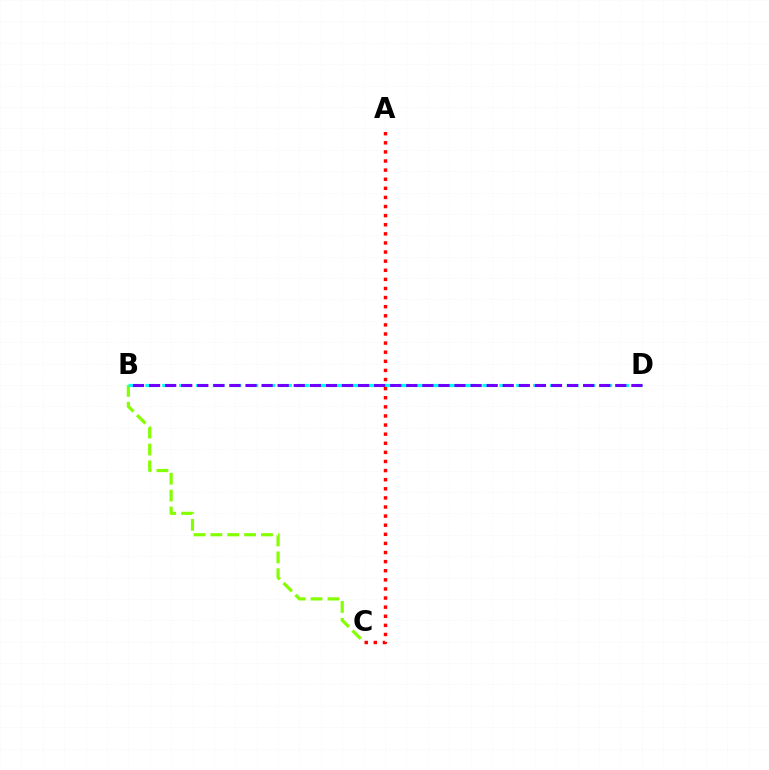{('B', 'C'): [{'color': '#84ff00', 'line_style': 'dashed', 'thickness': 2.29}], ('B', 'D'): [{'color': '#00fff6', 'line_style': 'dashed', 'thickness': 2.29}, {'color': '#7200ff', 'line_style': 'dashed', 'thickness': 2.18}], ('A', 'C'): [{'color': '#ff0000', 'line_style': 'dotted', 'thickness': 2.47}]}